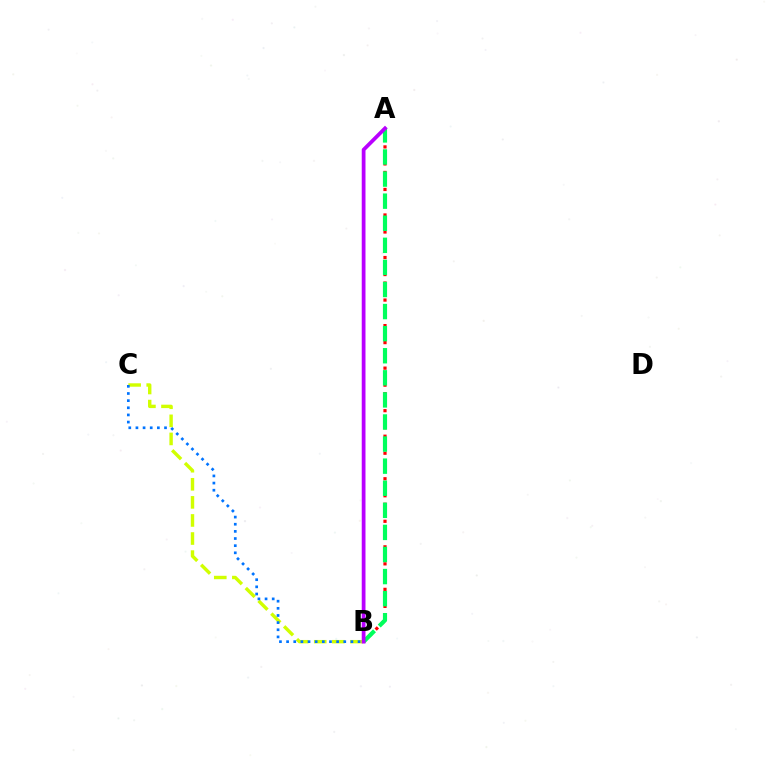{('B', 'C'): [{'color': '#d1ff00', 'line_style': 'dashed', 'thickness': 2.46}, {'color': '#0074ff', 'line_style': 'dotted', 'thickness': 1.94}], ('A', 'B'): [{'color': '#ff0000', 'line_style': 'dotted', 'thickness': 2.31}, {'color': '#00ff5c', 'line_style': 'dashed', 'thickness': 3.0}, {'color': '#b900ff', 'line_style': 'solid', 'thickness': 2.7}]}